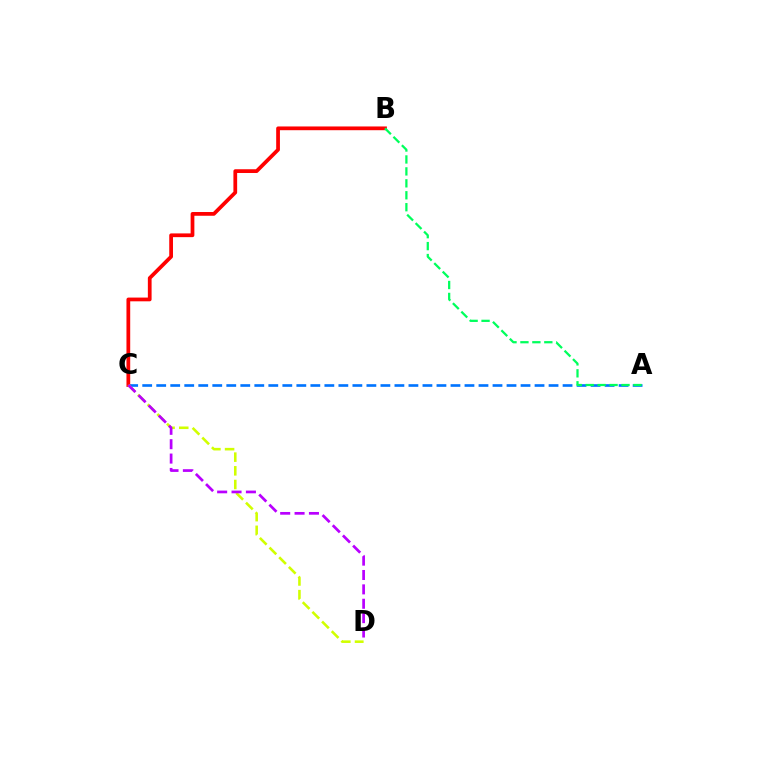{('A', 'C'): [{'color': '#0074ff', 'line_style': 'dashed', 'thickness': 1.9}], ('B', 'C'): [{'color': '#ff0000', 'line_style': 'solid', 'thickness': 2.7}], ('C', 'D'): [{'color': '#d1ff00', 'line_style': 'dashed', 'thickness': 1.86}, {'color': '#b900ff', 'line_style': 'dashed', 'thickness': 1.95}], ('A', 'B'): [{'color': '#00ff5c', 'line_style': 'dashed', 'thickness': 1.62}]}